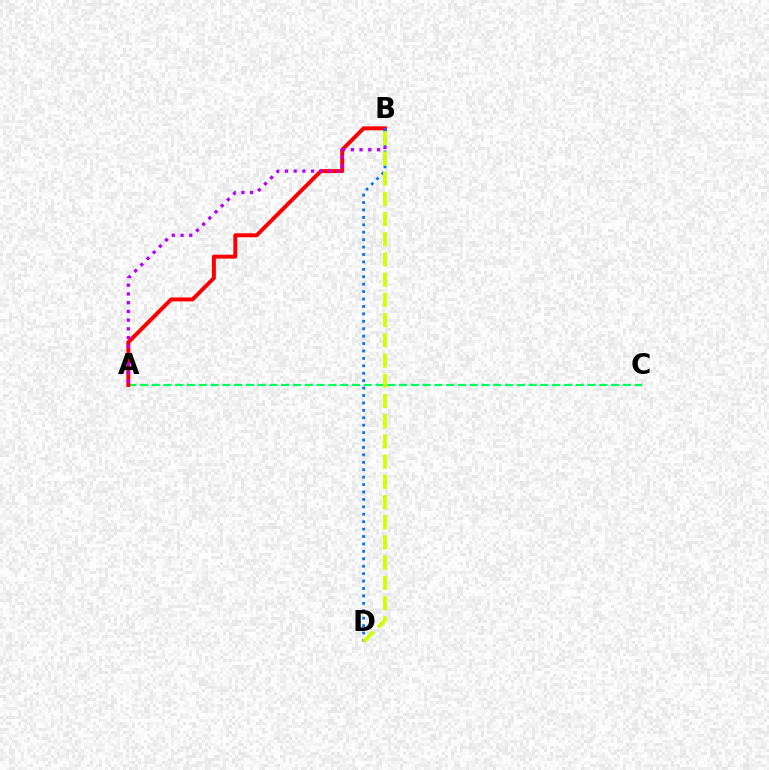{('A', 'C'): [{'color': '#00ff5c', 'line_style': 'dashed', 'thickness': 1.6}], ('A', 'B'): [{'color': '#ff0000', 'line_style': 'solid', 'thickness': 2.84}, {'color': '#b900ff', 'line_style': 'dotted', 'thickness': 2.37}], ('B', 'D'): [{'color': '#0074ff', 'line_style': 'dotted', 'thickness': 2.02}, {'color': '#d1ff00', 'line_style': 'dashed', 'thickness': 2.75}]}